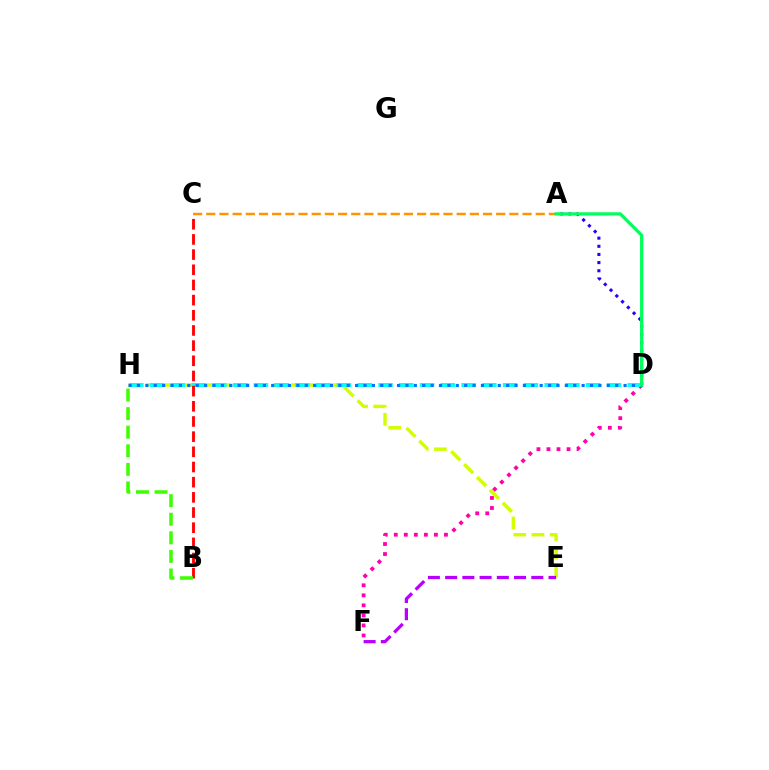{('E', 'H'): [{'color': '#d1ff00', 'line_style': 'dashed', 'thickness': 2.47}], ('D', 'F'): [{'color': '#ff00ac', 'line_style': 'dotted', 'thickness': 2.73}], ('A', 'C'): [{'color': '#ff9400', 'line_style': 'dashed', 'thickness': 1.79}], ('D', 'H'): [{'color': '#00fff6', 'line_style': 'dashed', 'thickness': 2.82}, {'color': '#0074ff', 'line_style': 'dotted', 'thickness': 2.28}], ('A', 'D'): [{'color': '#2500ff', 'line_style': 'dotted', 'thickness': 2.21}, {'color': '#00ff5c', 'line_style': 'solid', 'thickness': 2.33}], ('B', 'C'): [{'color': '#ff0000', 'line_style': 'dashed', 'thickness': 2.06}], ('B', 'H'): [{'color': '#3dff00', 'line_style': 'dashed', 'thickness': 2.52}], ('E', 'F'): [{'color': '#b900ff', 'line_style': 'dashed', 'thickness': 2.34}]}